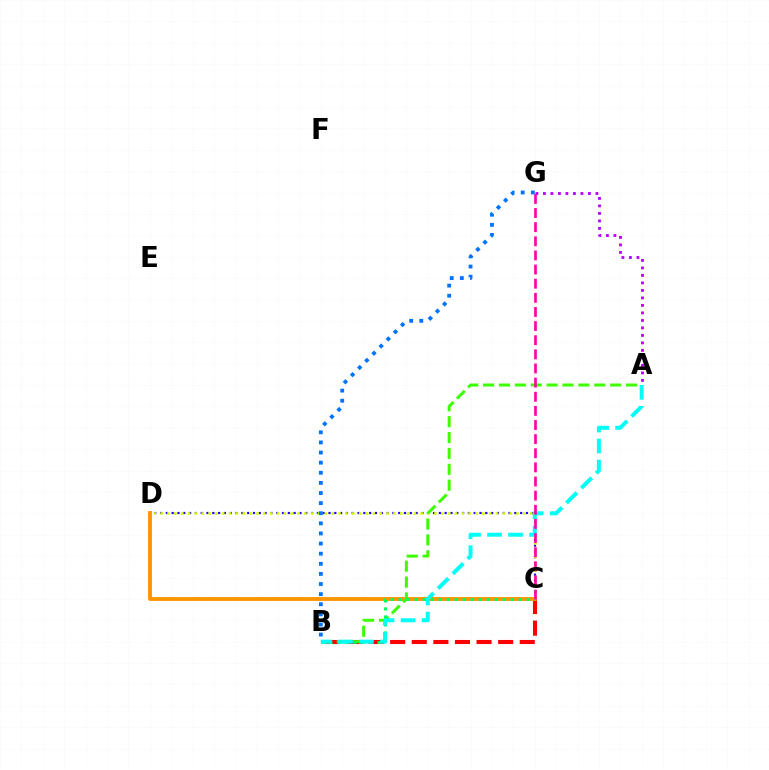{('C', 'D'): [{'color': '#2500ff', 'line_style': 'dotted', 'thickness': 1.58}, {'color': '#d1ff00', 'line_style': 'dotted', 'thickness': 1.86}, {'color': '#ff9400', 'line_style': 'solid', 'thickness': 2.77}], ('B', 'C'): [{'color': '#ff0000', 'line_style': 'dashed', 'thickness': 2.93}, {'color': '#00ff5c', 'line_style': 'dotted', 'thickness': 2.18}], ('A', 'B'): [{'color': '#3dff00', 'line_style': 'dashed', 'thickness': 2.16}, {'color': '#00fff6', 'line_style': 'dashed', 'thickness': 2.85}], ('A', 'G'): [{'color': '#b900ff', 'line_style': 'dotted', 'thickness': 2.04}], ('C', 'G'): [{'color': '#ff00ac', 'line_style': 'dashed', 'thickness': 1.92}], ('B', 'G'): [{'color': '#0074ff', 'line_style': 'dotted', 'thickness': 2.75}]}